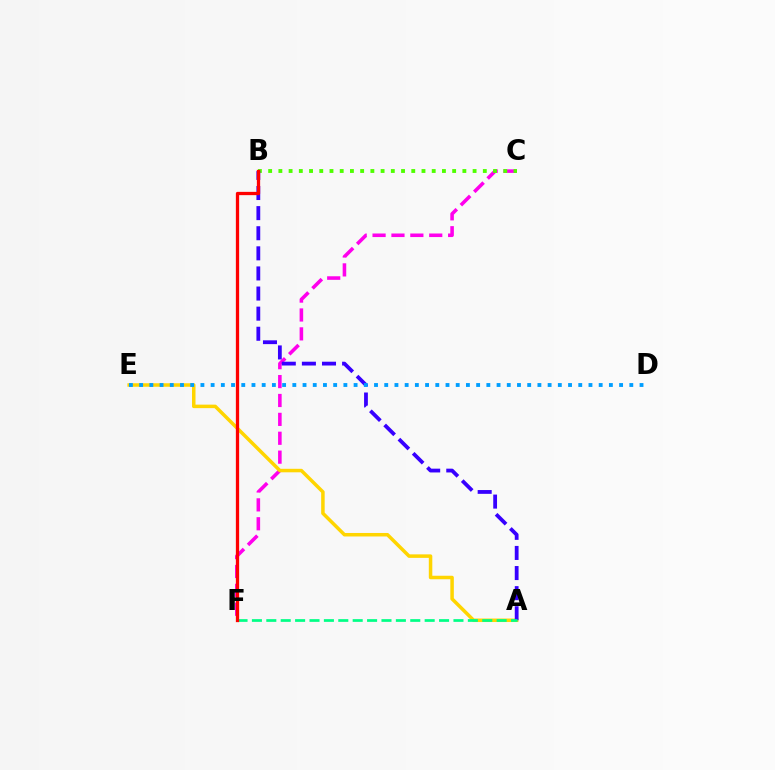{('C', 'F'): [{'color': '#ff00ed', 'line_style': 'dashed', 'thickness': 2.57}], ('A', 'E'): [{'color': '#ffd500', 'line_style': 'solid', 'thickness': 2.52}], ('B', 'C'): [{'color': '#4fff00', 'line_style': 'dotted', 'thickness': 2.78}], ('A', 'B'): [{'color': '#3700ff', 'line_style': 'dashed', 'thickness': 2.73}], ('D', 'E'): [{'color': '#009eff', 'line_style': 'dotted', 'thickness': 2.77}], ('A', 'F'): [{'color': '#00ff86', 'line_style': 'dashed', 'thickness': 1.96}], ('B', 'F'): [{'color': '#ff0000', 'line_style': 'solid', 'thickness': 2.36}]}